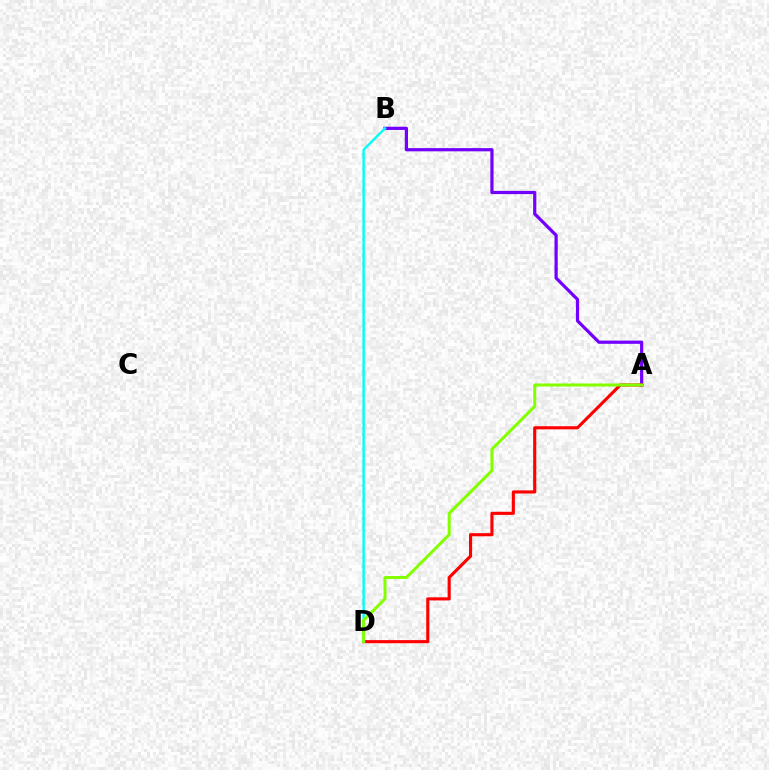{('A', 'B'): [{'color': '#7200ff', 'line_style': 'solid', 'thickness': 2.31}], ('A', 'D'): [{'color': '#ff0000', 'line_style': 'solid', 'thickness': 2.24}, {'color': '#84ff00', 'line_style': 'solid', 'thickness': 2.18}], ('B', 'D'): [{'color': '#00fff6', 'line_style': 'solid', 'thickness': 1.74}]}